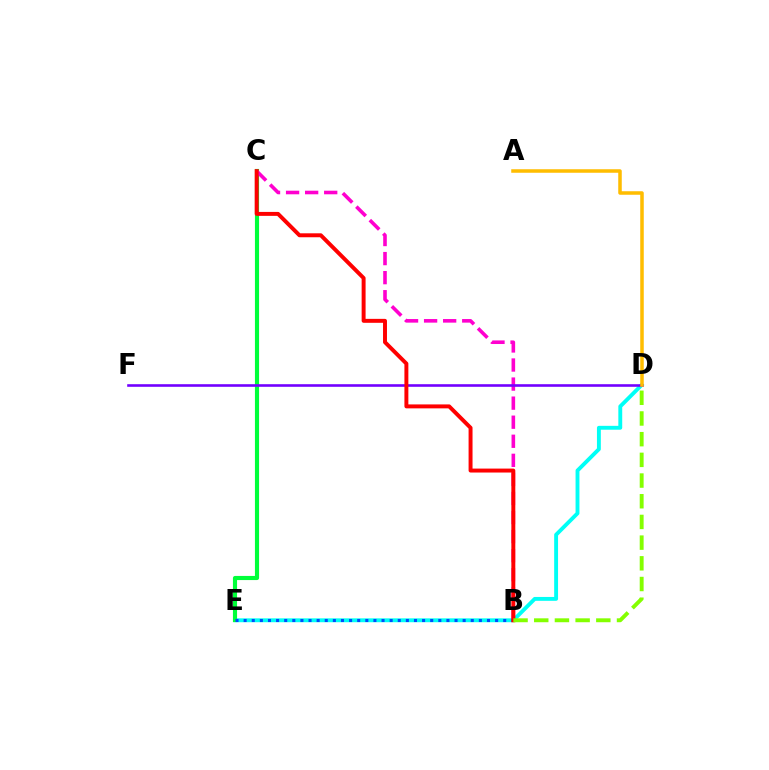{('D', 'E'): [{'color': '#00fff6', 'line_style': 'solid', 'thickness': 2.79}], ('C', 'E'): [{'color': '#00ff39', 'line_style': 'solid', 'thickness': 2.98}], ('B', 'E'): [{'color': '#004bff', 'line_style': 'dotted', 'thickness': 2.2}], ('B', 'C'): [{'color': '#ff00cf', 'line_style': 'dashed', 'thickness': 2.59}, {'color': '#ff0000', 'line_style': 'solid', 'thickness': 2.84}], ('D', 'F'): [{'color': '#7200ff', 'line_style': 'solid', 'thickness': 1.88}], ('B', 'D'): [{'color': '#84ff00', 'line_style': 'dashed', 'thickness': 2.81}], ('A', 'D'): [{'color': '#ffbd00', 'line_style': 'solid', 'thickness': 2.53}]}